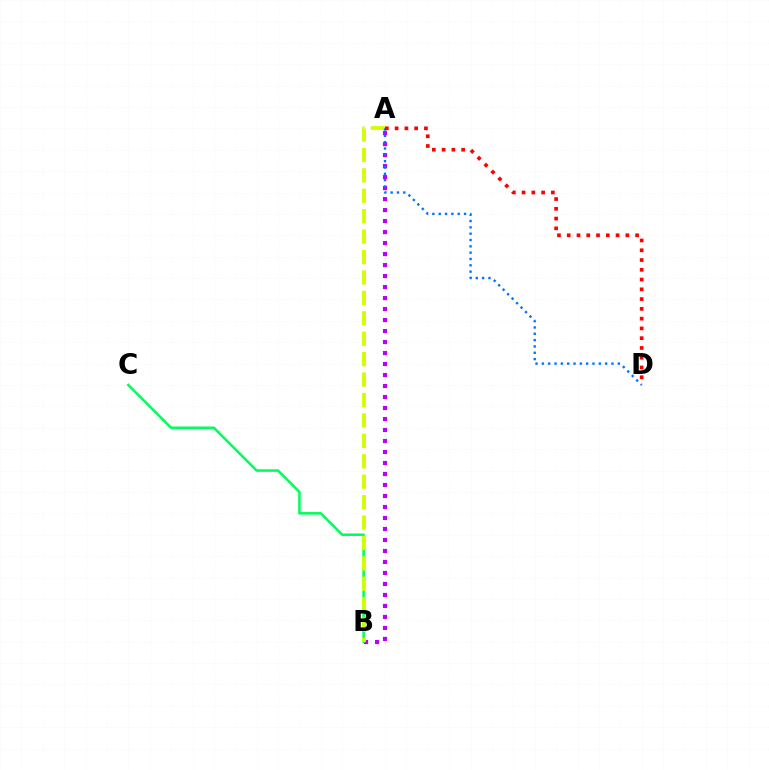{('A', 'B'): [{'color': '#b900ff', 'line_style': 'dotted', 'thickness': 2.99}, {'color': '#d1ff00', 'line_style': 'dashed', 'thickness': 2.77}], ('B', 'C'): [{'color': '#00ff5c', 'line_style': 'solid', 'thickness': 1.84}], ('A', 'D'): [{'color': '#0074ff', 'line_style': 'dotted', 'thickness': 1.72}, {'color': '#ff0000', 'line_style': 'dotted', 'thickness': 2.65}]}